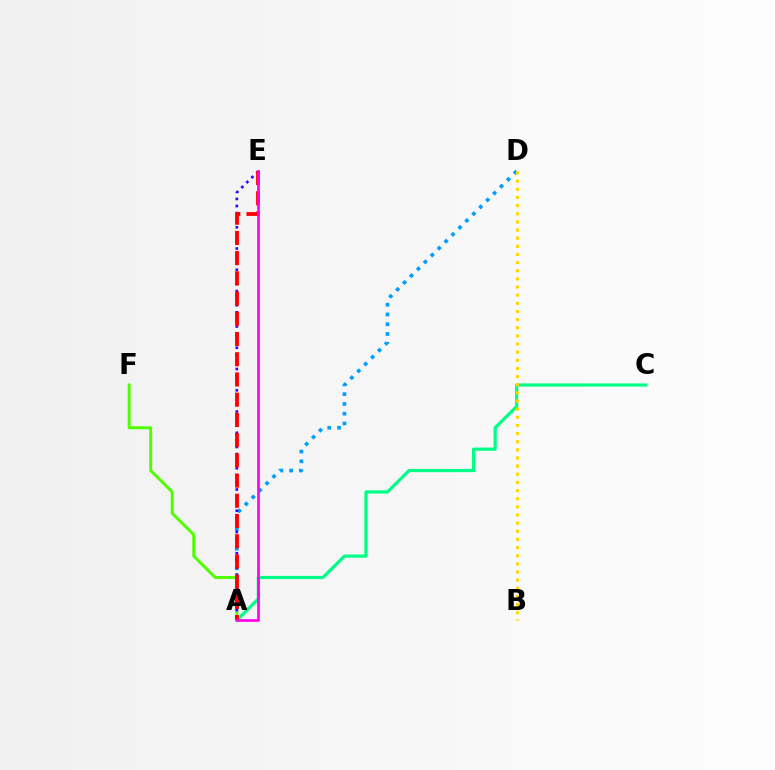{('A', 'F'): [{'color': '#4fff00', 'line_style': 'solid', 'thickness': 2.14}], ('A', 'C'): [{'color': '#00ff86', 'line_style': 'solid', 'thickness': 2.3}], ('A', 'D'): [{'color': '#009eff', 'line_style': 'dotted', 'thickness': 2.65}], ('A', 'E'): [{'color': '#3700ff', 'line_style': 'dotted', 'thickness': 1.93}, {'color': '#ff0000', 'line_style': 'dashed', 'thickness': 2.75}, {'color': '#ff00ed', 'line_style': 'solid', 'thickness': 1.93}], ('B', 'D'): [{'color': '#ffd500', 'line_style': 'dotted', 'thickness': 2.21}]}